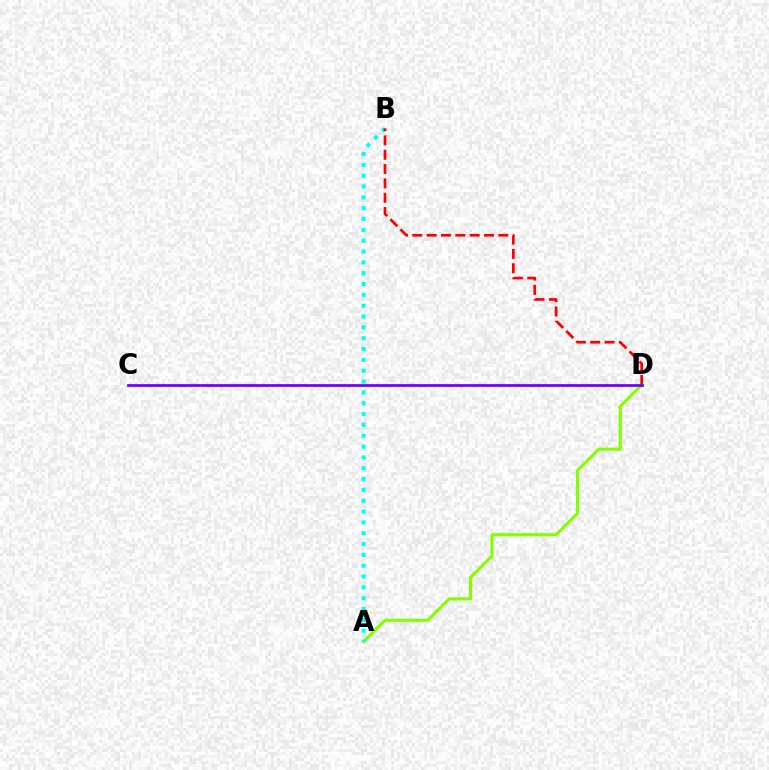{('A', 'D'): [{'color': '#84ff00', 'line_style': 'solid', 'thickness': 2.25}], ('A', 'B'): [{'color': '#00fff6', 'line_style': 'dotted', 'thickness': 2.94}], ('B', 'D'): [{'color': '#ff0000', 'line_style': 'dashed', 'thickness': 1.95}], ('C', 'D'): [{'color': '#7200ff', 'line_style': 'solid', 'thickness': 1.98}]}